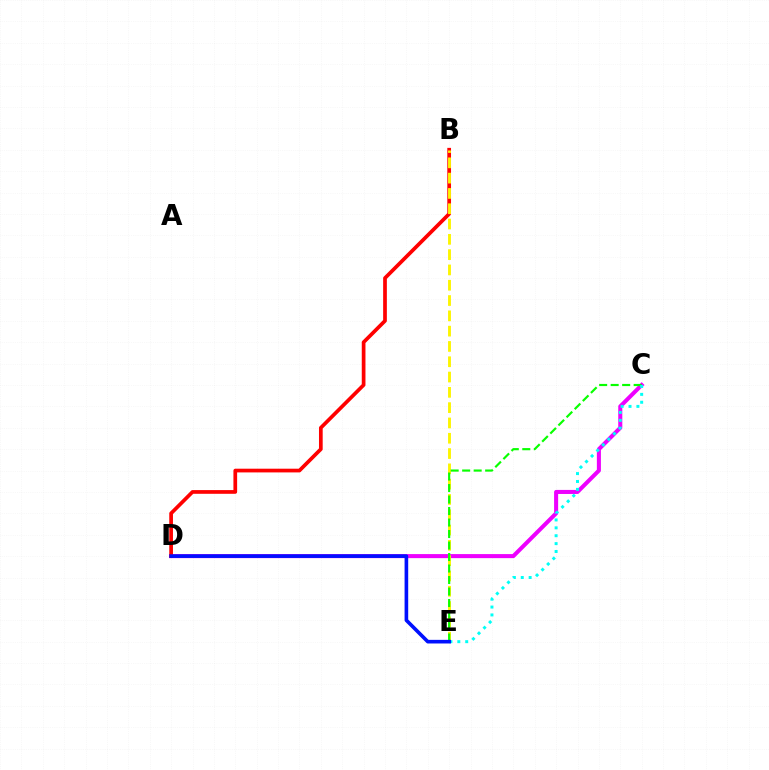{('C', 'D'): [{'color': '#ee00ff', 'line_style': 'solid', 'thickness': 2.92}], ('B', 'D'): [{'color': '#ff0000', 'line_style': 'solid', 'thickness': 2.67}], ('B', 'E'): [{'color': '#fcf500', 'line_style': 'dashed', 'thickness': 2.08}], ('C', 'E'): [{'color': '#08ff00', 'line_style': 'dashed', 'thickness': 1.56}, {'color': '#00fff6', 'line_style': 'dotted', 'thickness': 2.14}], ('D', 'E'): [{'color': '#0010ff', 'line_style': 'solid', 'thickness': 2.61}]}